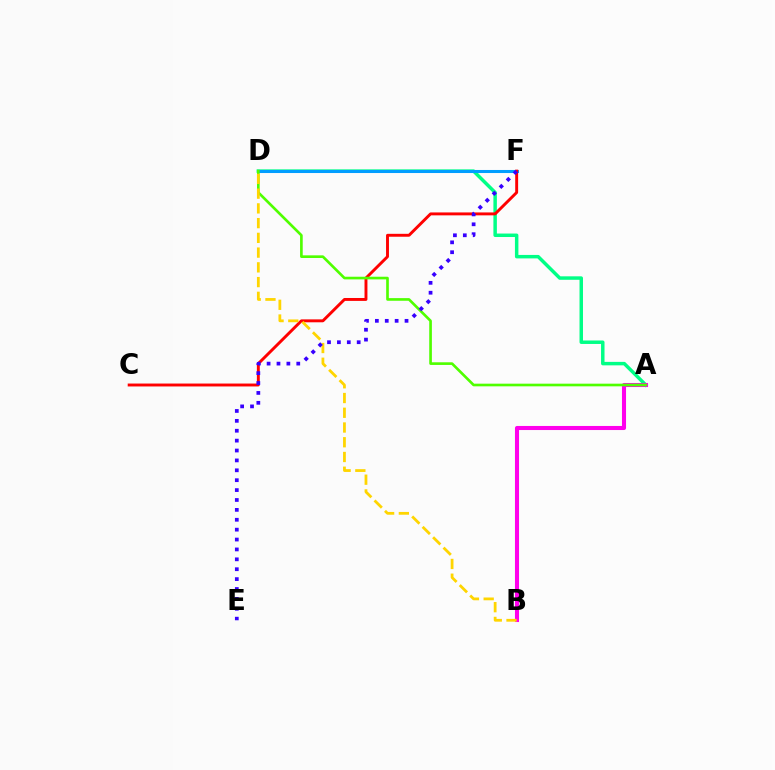{('A', 'D'): [{'color': '#00ff86', 'line_style': 'solid', 'thickness': 2.5}, {'color': '#4fff00', 'line_style': 'solid', 'thickness': 1.91}], ('A', 'B'): [{'color': '#ff00ed', 'line_style': 'solid', 'thickness': 2.93}], ('D', 'F'): [{'color': '#009eff', 'line_style': 'solid', 'thickness': 2.2}], ('C', 'F'): [{'color': '#ff0000', 'line_style': 'solid', 'thickness': 2.1}], ('B', 'D'): [{'color': '#ffd500', 'line_style': 'dashed', 'thickness': 2.0}], ('E', 'F'): [{'color': '#3700ff', 'line_style': 'dotted', 'thickness': 2.69}]}